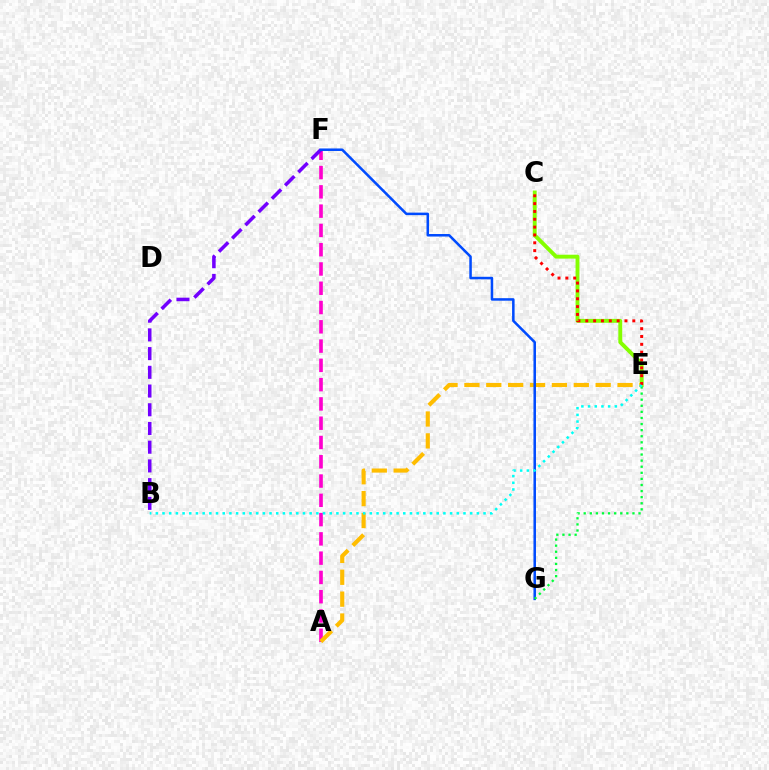{('A', 'F'): [{'color': '#ff00cf', 'line_style': 'dashed', 'thickness': 2.62}], ('B', 'F'): [{'color': '#7200ff', 'line_style': 'dashed', 'thickness': 2.54}], ('C', 'E'): [{'color': '#84ff00', 'line_style': 'solid', 'thickness': 2.8}, {'color': '#ff0000', 'line_style': 'dotted', 'thickness': 2.13}], ('A', 'E'): [{'color': '#ffbd00', 'line_style': 'dashed', 'thickness': 2.97}], ('F', 'G'): [{'color': '#004bff', 'line_style': 'solid', 'thickness': 1.82}], ('E', 'G'): [{'color': '#00ff39', 'line_style': 'dotted', 'thickness': 1.66}], ('B', 'E'): [{'color': '#00fff6', 'line_style': 'dotted', 'thickness': 1.82}]}